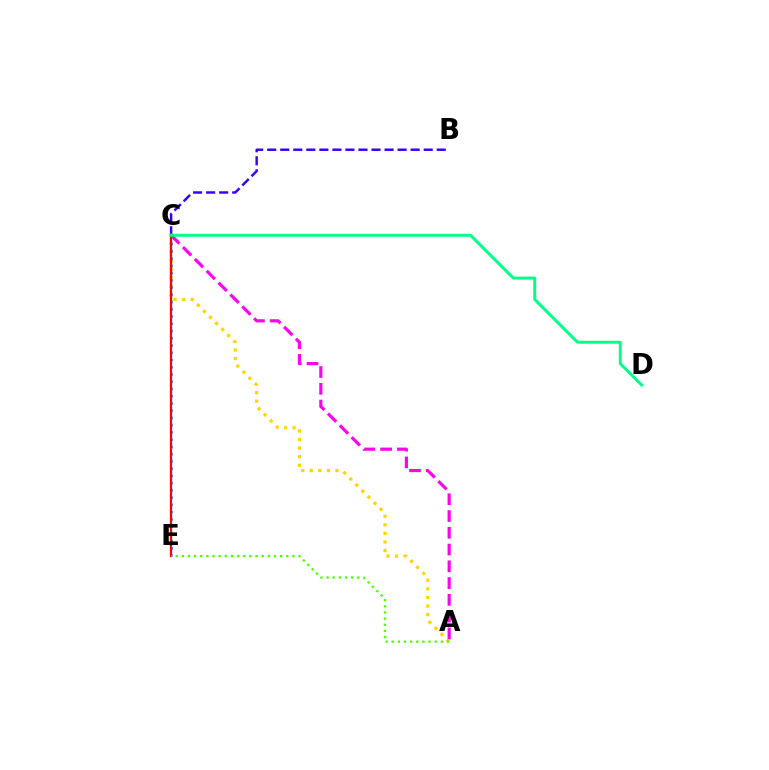{('B', 'C'): [{'color': '#3700ff', 'line_style': 'dashed', 'thickness': 1.77}], ('A', 'C'): [{'color': '#ffd500', 'line_style': 'dotted', 'thickness': 2.33}, {'color': '#ff00ed', 'line_style': 'dashed', 'thickness': 2.28}], ('C', 'E'): [{'color': '#009eff', 'line_style': 'dotted', 'thickness': 1.97}, {'color': '#ff0000', 'line_style': 'solid', 'thickness': 1.66}], ('C', 'D'): [{'color': '#00ff86', 'line_style': 'solid', 'thickness': 2.13}], ('A', 'E'): [{'color': '#4fff00', 'line_style': 'dotted', 'thickness': 1.67}]}